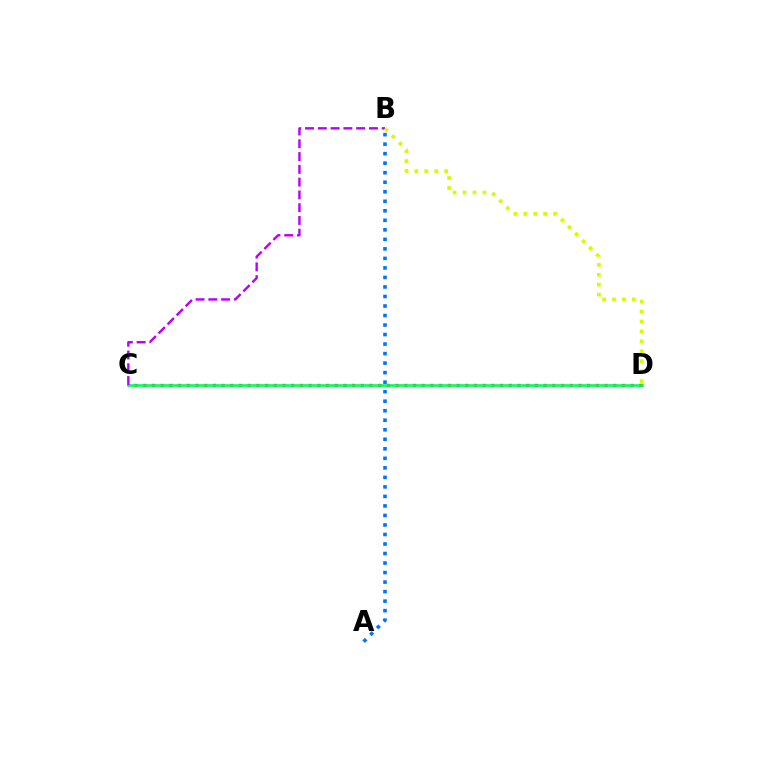{('C', 'D'): [{'color': '#ff0000', 'line_style': 'dotted', 'thickness': 2.36}, {'color': '#00ff5c', 'line_style': 'solid', 'thickness': 1.89}], ('A', 'B'): [{'color': '#0074ff', 'line_style': 'dotted', 'thickness': 2.59}], ('B', 'C'): [{'color': '#b900ff', 'line_style': 'dashed', 'thickness': 1.74}], ('B', 'D'): [{'color': '#d1ff00', 'line_style': 'dotted', 'thickness': 2.7}]}